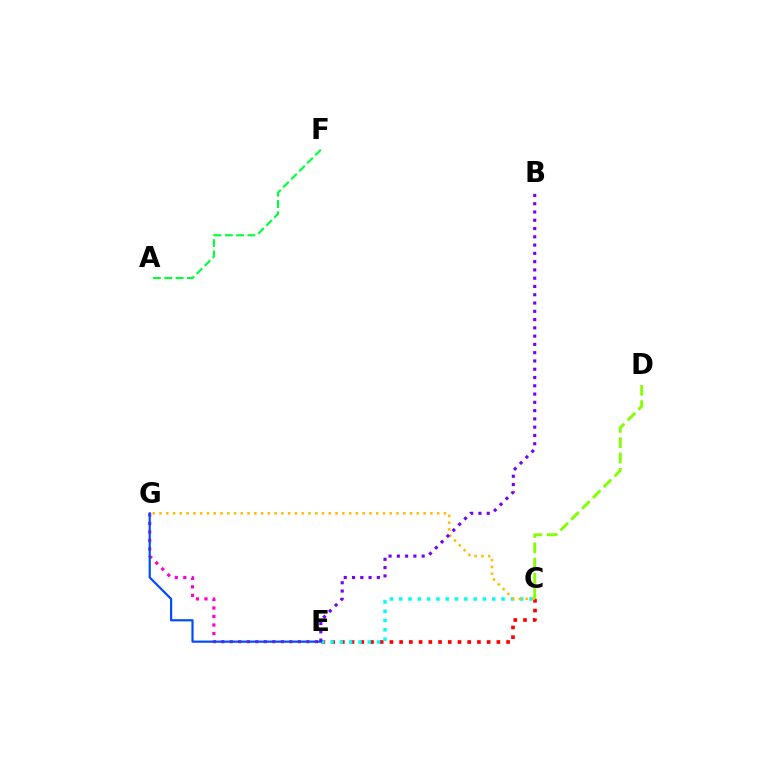{('C', 'E'): [{'color': '#ff0000', 'line_style': 'dotted', 'thickness': 2.64}, {'color': '#00fff6', 'line_style': 'dotted', 'thickness': 2.53}], ('E', 'G'): [{'color': '#ff00cf', 'line_style': 'dotted', 'thickness': 2.31}, {'color': '#004bff', 'line_style': 'solid', 'thickness': 1.57}], ('A', 'F'): [{'color': '#00ff39', 'line_style': 'dashed', 'thickness': 1.54}], ('C', 'G'): [{'color': '#ffbd00', 'line_style': 'dotted', 'thickness': 1.84}], ('C', 'D'): [{'color': '#84ff00', 'line_style': 'dashed', 'thickness': 2.08}], ('B', 'E'): [{'color': '#7200ff', 'line_style': 'dotted', 'thickness': 2.25}]}